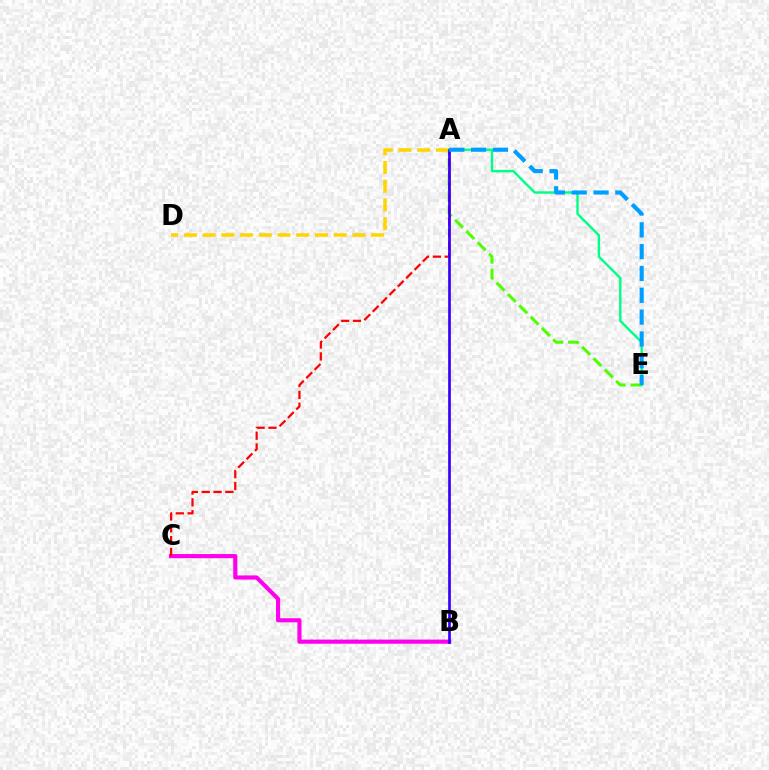{('A', 'E'): [{'color': '#4fff00', 'line_style': 'dashed', 'thickness': 2.18}, {'color': '#00ff86', 'line_style': 'solid', 'thickness': 1.74}, {'color': '#009eff', 'line_style': 'dashed', 'thickness': 2.96}], ('B', 'C'): [{'color': '#ff00ed', 'line_style': 'solid', 'thickness': 2.97}], ('A', 'C'): [{'color': '#ff0000', 'line_style': 'dashed', 'thickness': 1.61}], ('A', 'D'): [{'color': '#ffd500', 'line_style': 'dashed', 'thickness': 2.54}], ('A', 'B'): [{'color': '#3700ff', 'line_style': 'solid', 'thickness': 1.95}]}